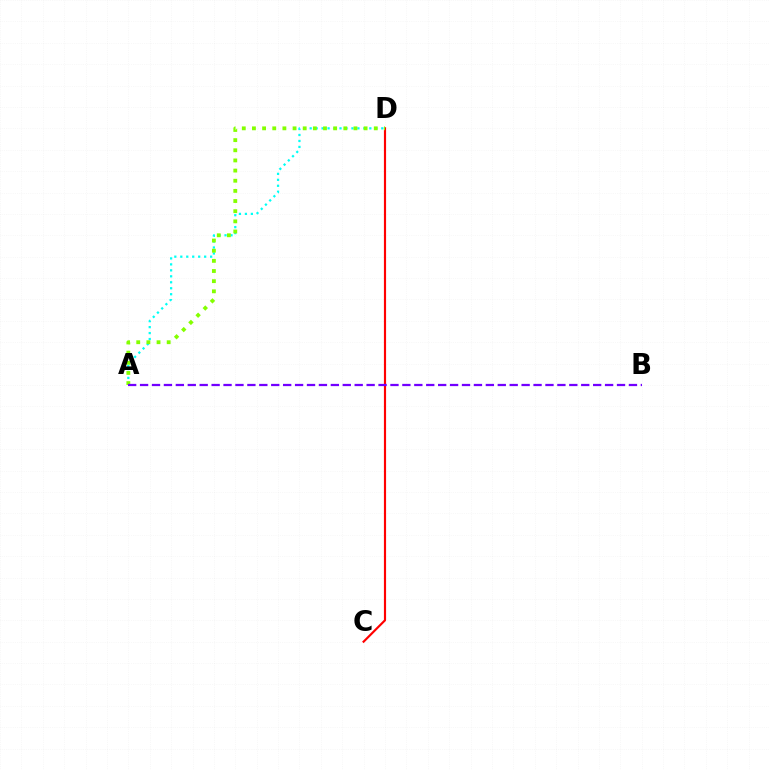{('C', 'D'): [{'color': '#ff0000', 'line_style': 'solid', 'thickness': 1.56}], ('A', 'D'): [{'color': '#00fff6', 'line_style': 'dotted', 'thickness': 1.62}, {'color': '#84ff00', 'line_style': 'dotted', 'thickness': 2.76}], ('A', 'B'): [{'color': '#7200ff', 'line_style': 'dashed', 'thickness': 1.62}]}